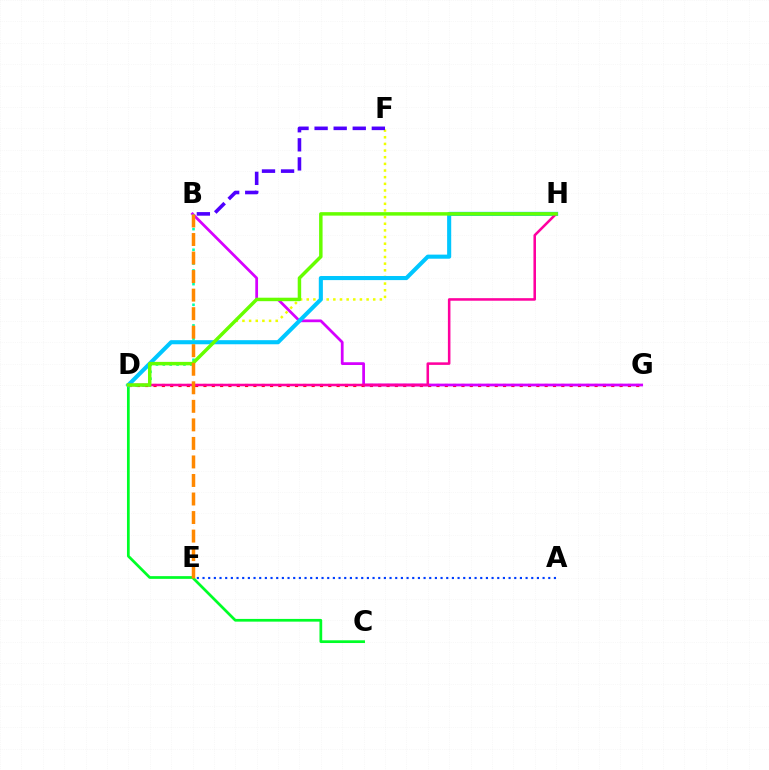{('A', 'E'): [{'color': '#003fff', 'line_style': 'dotted', 'thickness': 1.54}], ('C', 'D'): [{'color': '#00ff27', 'line_style': 'solid', 'thickness': 1.96}], ('D', 'G'): [{'color': '#ff0000', 'line_style': 'dotted', 'thickness': 2.26}], ('B', 'G'): [{'color': '#d600ff', 'line_style': 'solid', 'thickness': 1.98}], ('D', 'F'): [{'color': '#eeff00', 'line_style': 'dotted', 'thickness': 1.81}], ('D', 'H'): [{'color': '#00c7ff', 'line_style': 'solid', 'thickness': 2.94}, {'color': '#ff00a0', 'line_style': 'solid', 'thickness': 1.84}, {'color': '#66ff00', 'line_style': 'solid', 'thickness': 2.5}], ('B', 'D'): [{'color': '#00ffaf', 'line_style': 'dotted', 'thickness': 1.87}], ('B', 'F'): [{'color': '#4f00ff', 'line_style': 'dashed', 'thickness': 2.59}], ('B', 'E'): [{'color': '#ff8800', 'line_style': 'dashed', 'thickness': 2.52}]}